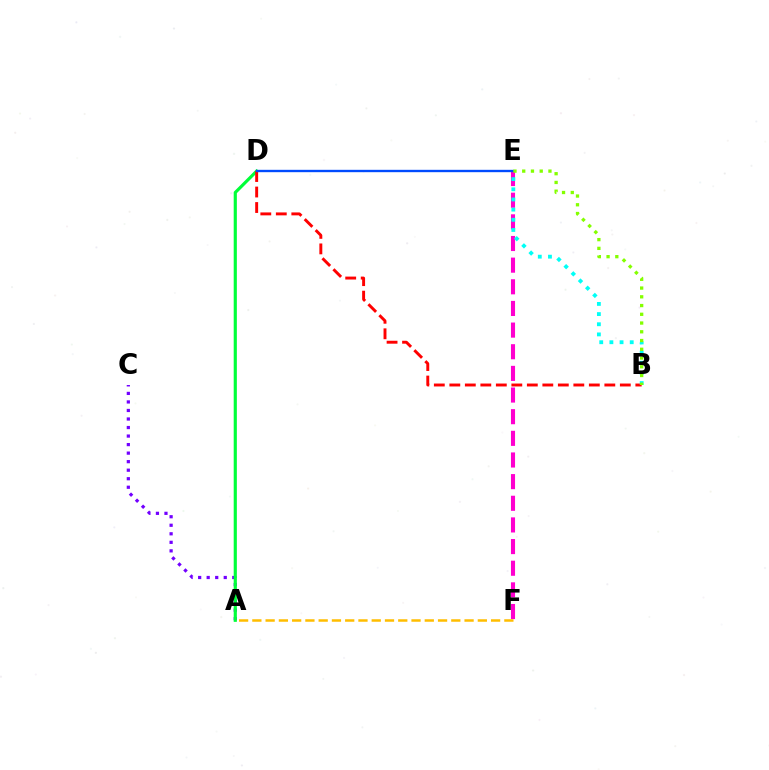{('A', 'C'): [{'color': '#7200ff', 'line_style': 'dotted', 'thickness': 2.32}], ('A', 'D'): [{'color': '#00ff39', 'line_style': 'solid', 'thickness': 2.28}], ('E', 'F'): [{'color': '#ff00cf', 'line_style': 'dashed', 'thickness': 2.94}], ('B', 'D'): [{'color': '#ff0000', 'line_style': 'dashed', 'thickness': 2.11}], ('B', 'E'): [{'color': '#00fff6', 'line_style': 'dotted', 'thickness': 2.76}, {'color': '#84ff00', 'line_style': 'dotted', 'thickness': 2.38}], ('A', 'F'): [{'color': '#ffbd00', 'line_style': 'dashed', 'thickness': 1.8}], ('D', 'E'): [{'color': '#004bff', 'line_style': 'solid', 'thickness': 1.7}]}